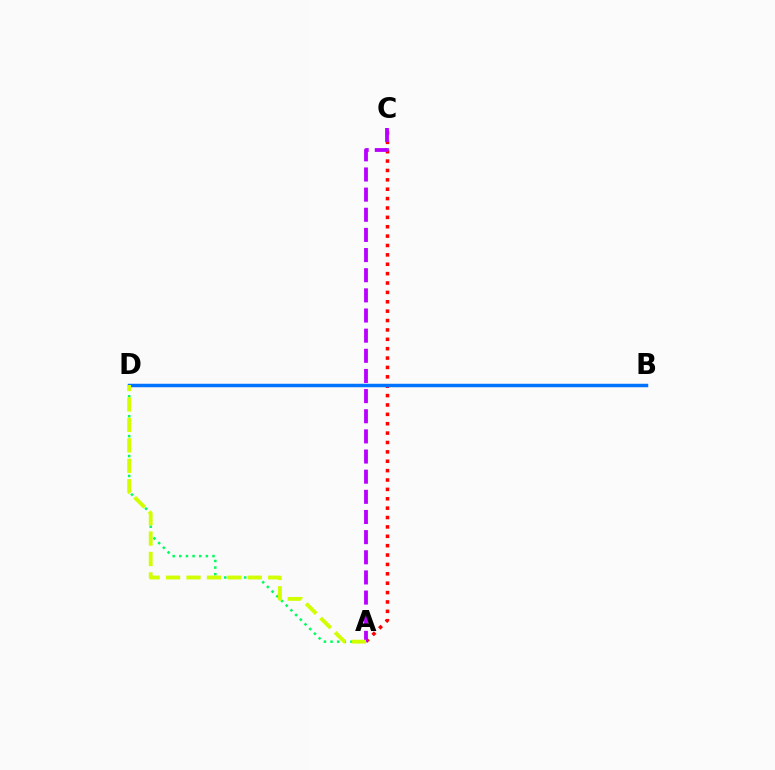{('A', 'D'): [{'color': '#00ff5c', 'line_style': 'dotted', 'thickness': 1.8}, {'color': '#d1ff00', 'line_style': 'dashed', 'thickness': 2.78}], ('A', 'C'): [{'color': '#ff0000', 'line_style': 'dotted', 'thickness': 2.55}, {'color': '#b900ff', 'line_style': 'dashed', 'thickness': 2.74}], ('B', 'D'): [{'color': '#0074ff', 'line_style': 'solid', 'thickness': 2.5}]}